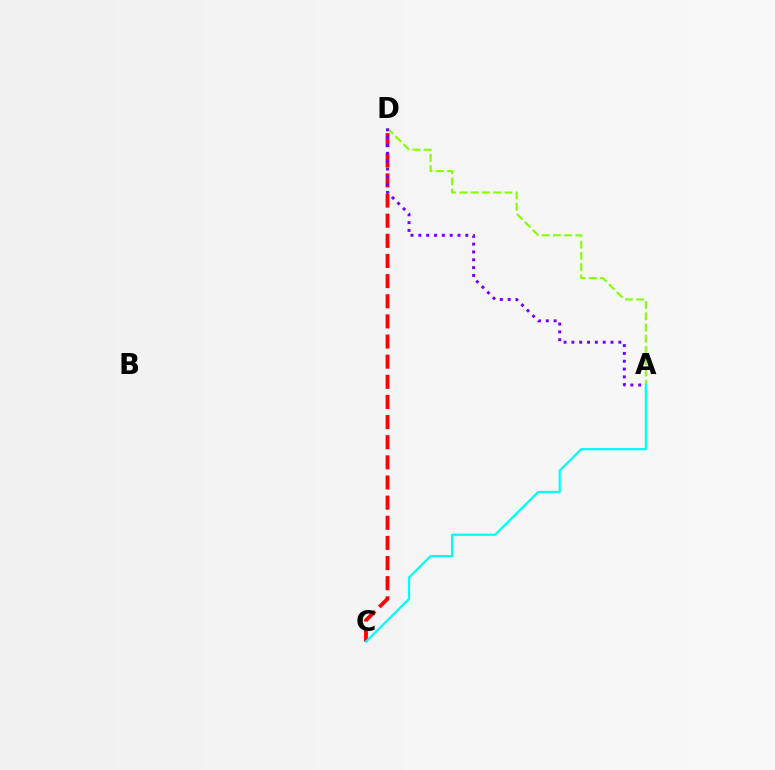{('C', 'D'): [{'color': '#ff0000', 'line_style': 'dashed', 'thickness': 2.74}], ('A', 'D'): [{'color': '#84ff00', 'line_style': 'dashed', 'thickness': 1.53}, {'color': '#7200ff', 'line_style': 'dotted', 'thickness': 2.13}], ('A', 'C'): [{'color': '#00fff6', 'line_style': 'solid', 'thickness': 1.6}]}